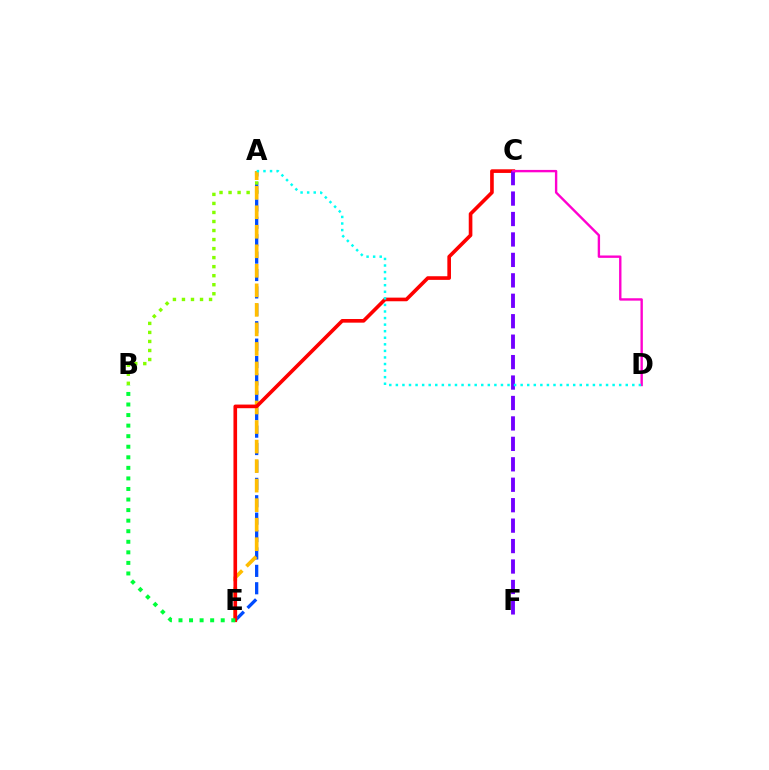{('A', 'E'): [{'color': '#004bff', 'line_style': 'dashed', 'thickness': 2.36}, {'color': '#ffbd00', 'line_style': 'dashed', 'thickness': 2.65}], ('A', 'B'): [{'color': '#84ff00', 'line_style': 'dotted', 'thickness': 2.45}], ('C', 'E'): [{'color': '#ff0000', 'line_style': 'solid', 'thickness': 2.62}], ('C', 'F'): [{'color': '#7200ff', 'line_style': 'dashed', 'thickness': 2.78}], ('B', 'E'): [{'color': '#00ff39', 'line_style': 'dotted', 'thickness': 2.87}], ('C', 'D'): [{'color': '#ff00cf', 'line_style': 'solid', 'thickness': 1.72}], ('A', 'D'): [{'color': '#00fff6', 'line_style': 'dotted', 'thickness': 1.78}]}